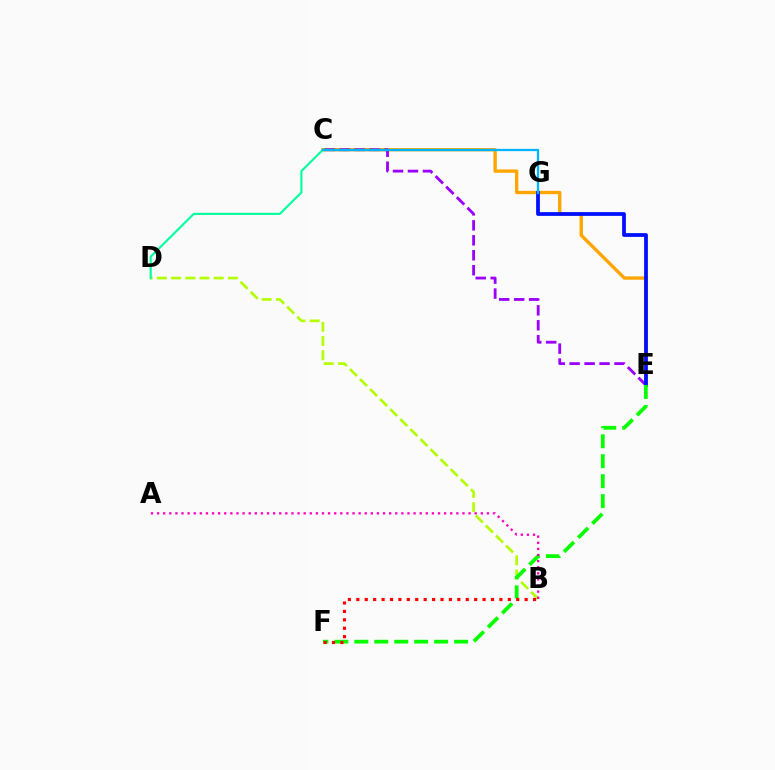{('C', 'E'): [{'color': '#ffa500', 'line_style': 'solid', 'thickness': 2.41}, {'color': '#9b00ff', 'line_style': 'dashed', 'thickness': 2.03}], ('B', 'D'): [{'color': '#b3ff00', 'line_style': 'dashed', 'thickness': 1.93}], ('E', 'G'): [{'color': '#0010ff', 'line_style': 'solid', 'thickness': 2.71}], ('C', 'D'): [{'color': '#00ff9d', 'line_style': 'solid', 'thickness': 1.52}], ('E', 'F'): [{'color': '#08ff00', 'line_style': 'dashed', 'thickness': 2.71}], ('B', 'F'): [{'color': '#ff0000', 'line_style': 'dotted', 'thickness': 2.29}], ('A', 'B'): [{'color': '#ff00bd', 'line_style': 'dotted', 'thickness': 1.66}], ('C', 'G'): [{'color': '#00b5ff', 'line_style': 'solid', 'thickness': 1.66}]}